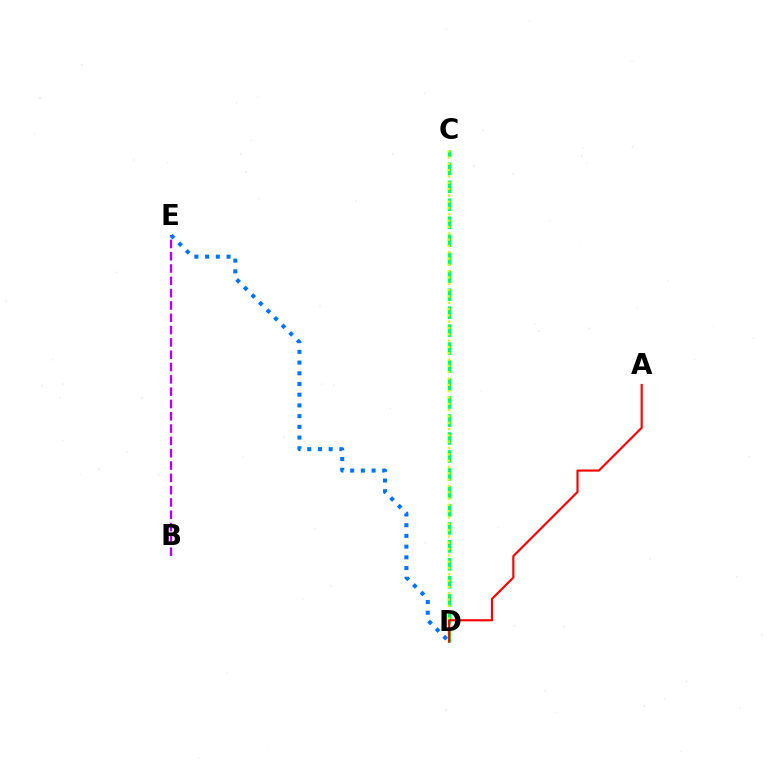{('B', 'E'): [{'color': '#b900ff', 'line_style': 'dashed', 'thickness': 1.67}], ('C', 'D'): [{'color': '#00ff5c', 'line_style': 'dashed', 'thickness': 2.44}, {'color': '#d1ff00', 'line_style': 'dotted', 'thickness': 1.72}], ('D', 'E'): [{'color': '#0074ff', 'line_style': 'dotted', 'thickness': 2.91}], ('A', 'D'): [{'color': '#ff0000', 'line_style': 'solid', 'thickness': 1.55}]}